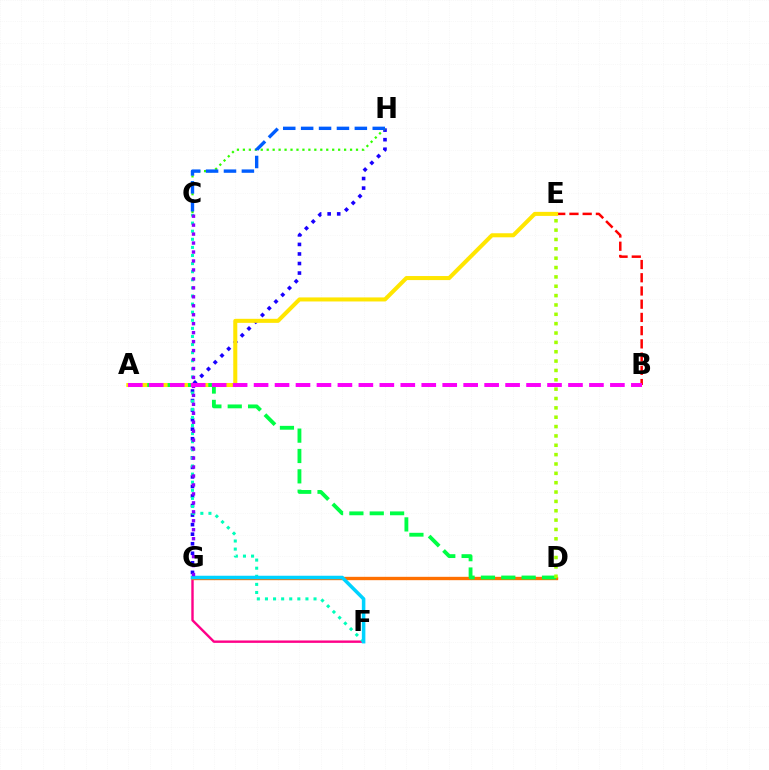{('B', 'E'): [{'color': '#ff0000', 'line_style': 'dashed', 'thickness': 1.8}], ('F', 'G'): [{'color': '#ff0088', 'line_style': 'solid', 'thickness': 1.73}, {'color': '#00d3ff', 'line_style': 'solid', 'thickness': 2.54}], ('G', 'H'): [{'color': '#1900ff', 'line_style': 'dotted', 'thickness': 2.59}], ('C', 'H'): [{'color': '#31ff00', 'line_style': 'dotted', 'thickness': 1.62}, {'color': '#005dff', 'line_style': 'dashed', 'thickness': 2.43}], ('D', 'G'): [{'color': '#ff7000', 'line_style': 'solid', 'thickness': 2.41}], ('C', 'F'): [{'color': '#00ffbb', 'line_style': 'dotted', 'thickness': 2.2}], ('A', 'E'): [{'color': '#ffe600', 'line_style': 'solid', 'thickness': 2.92}], ('A', 'D'): [{'color': '#00ff45', 'line_style': 'dashed', 'thickness': 2.77}], ('D', 'E'): [{'color': '#a2ff00', 'line_style': 'dotted', 'thickness': 2.54}], ('C', 'G'): [{'color': '#8a00ff', 'line_style': 'dotted', 'thickness': 2.43}], ('A', 'B'): [{'color': '#fa00f9', 'line_style': 'dashed', 'thickness': 2.85}]}